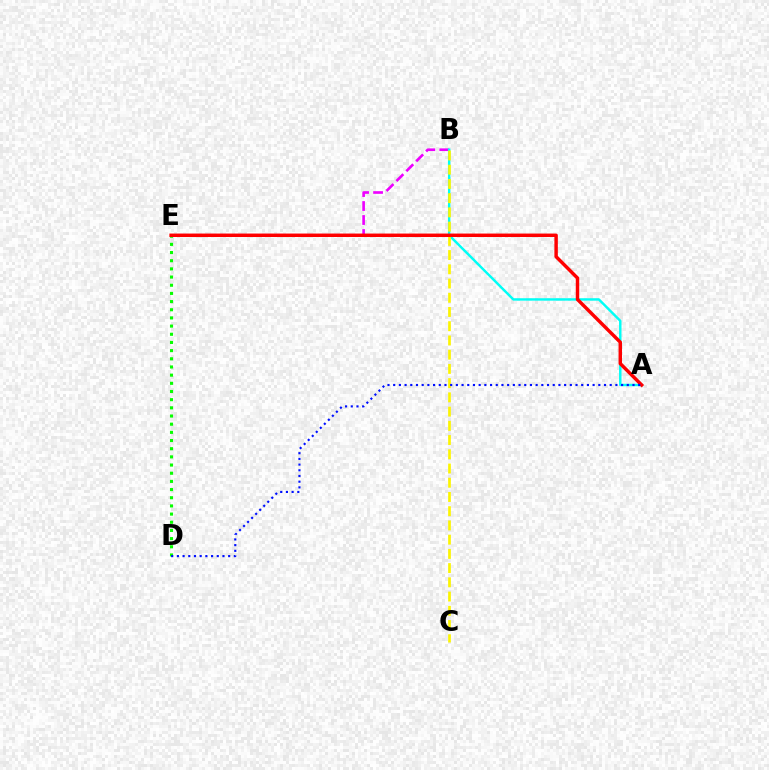{('B', 'E'): [{'color': '#ee00ff', 'line_style': 'dashed', 'thickness': 1.9}], ('A', 'B'): [{'color': '#00fff6', 'line_style': 'solid', 'thickness': 1.76}], ('B', 'C'): [{'color': '#fcf500', 'line_style': 'dashed', 'thickness': 1.93}], ('D', 'E'): [{'color': '#08ff00', 'line_style': 'dotted', 'thickness': 2.22}], ('A', 'E'): [{'color': '#ff0000', 'line_style': 'solid', 'thickness': 2.48}], ('A', 'D'): [{'color': '#0010ff', 'line_style': 'dotted', 'thickness': 1.55}]}